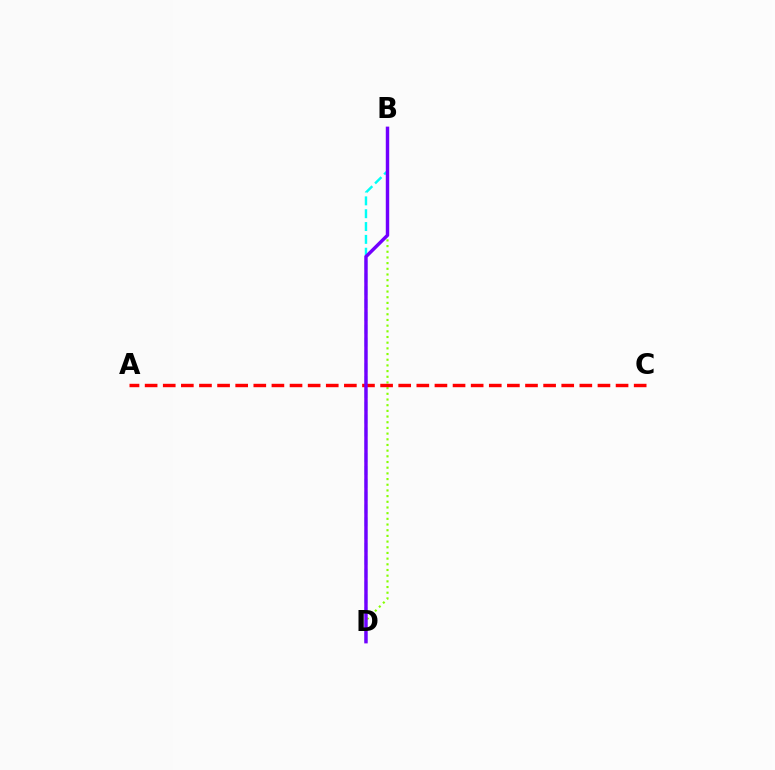{('B', 'D'): [{'color': '#84ff00', 'line_style': 'dotted', 'thickness': 1.54}, {'color': '#00fff6', 'line_style': 'dashed', 'thickness': 1.74}, {'color': '#7200ff', 'line_style': 'solid', 'thickness': 2.47}], ('A', 'C'): [{'color': '#ff0000', 'line_style': 'dashed', 'thickness': 2.46}]}